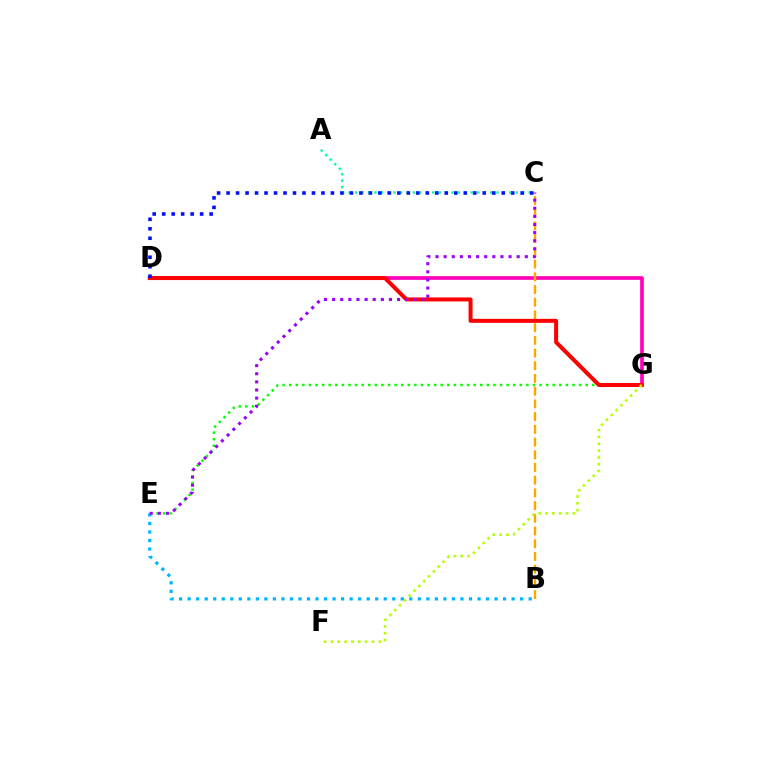{('A', 'C'): [{'color': '#00ff9d', 'line_style': 'dotted', 'thickness': 1.75}], ('D', 'G'): [{'color': '#ff00bd', 'line_style': 'solid', 'thickness': 2.66}, {'color': '#ff0000', 'line_style': 'solid', 'thickness': 2.88}], ('E', 'G'): [{'color': '#08ff00', 'line_style': 'dotted', 'thickness': 1.79}], ('B', 'E'): [{'color': '#00b5ff', 'line_style': 'dotted', 'thickness': 2.32}], ('B', 'C'): [{'color': '#ffa500', 'line_style': 'dashed', 'thickness': 1.73}], ('F', 'G'): [{'color': '#b3ff00', 'line_style': 'dotted', 'thickness': 1.86}], ('C', 'E'): [{'color': '#9b00ff', 'line_style': 'dotted', 'thickness': 2.21}], ('C', 'D'): [{'color': '#0010ff', 'line_style': 'dotted', 'thickness': 2.58}]}